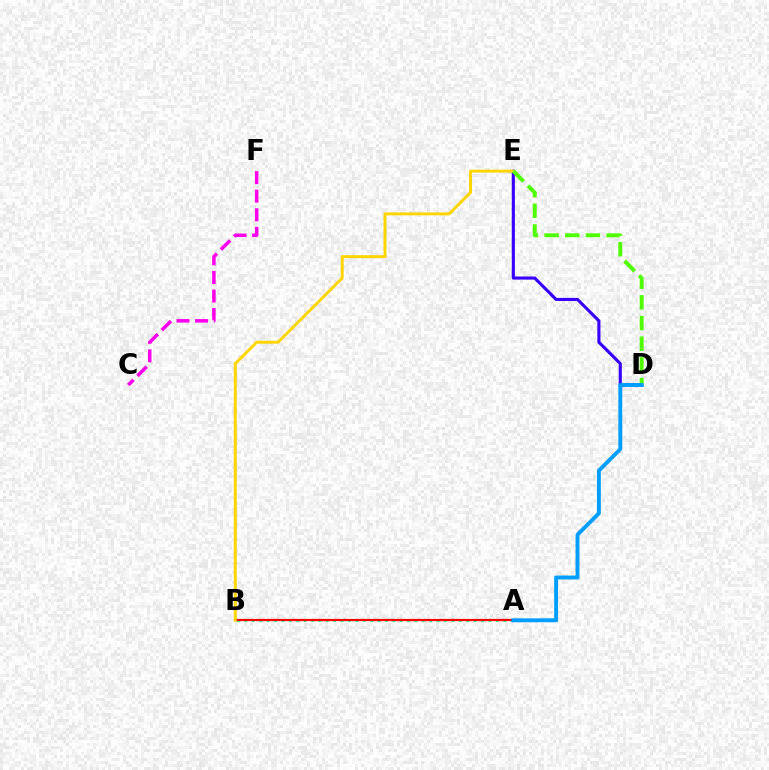{('C', 'F'): [{'color': '#ff00ed', 'line_style': 'dashed', 'thickness': 2.52}], ('D', 'E'): [{'color': '#3700ff', 'line_style': 'solid', 'thickness': 2.23}, {'color': '#4fff00', 'line_style': 'dashed', 'thickness': 2.81}], ('A', 'B'): [{'color': '#00ff86', 'line_style': 'dotted', 'thickness': 2.01}, {'color': '#ff0000', 'line_style': 'solid', 'thickness': 1.58}], ('B', 'E'): [{'color': '#ffd500', 'line_style': 'solid', 'thickness': 2.1}], ('A', 'D'): [{'color': '#009eff', 'line_style': 'solid', 'thickness': 2.8}]}